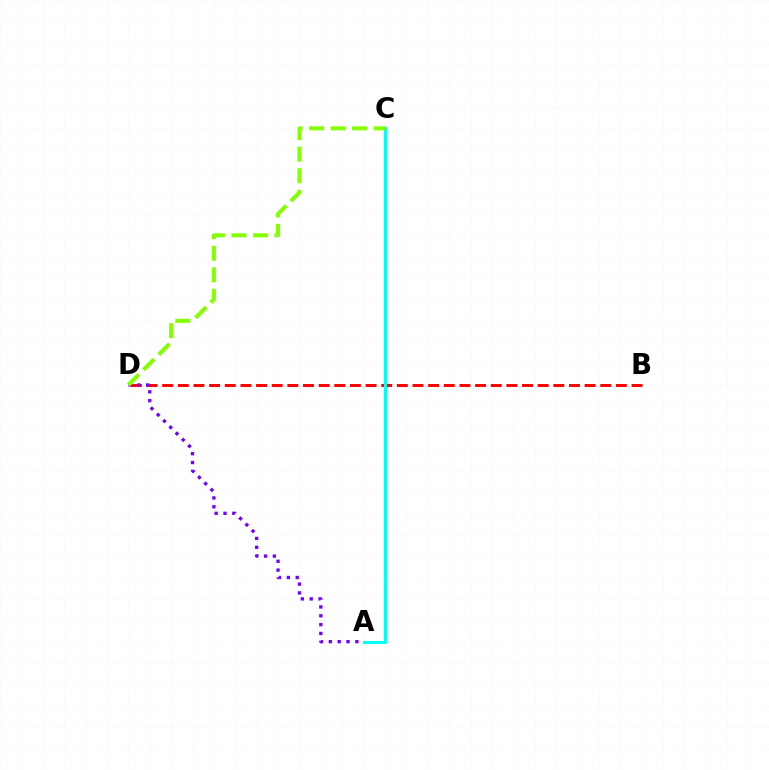{('B', 'D'): [{'color': '#ff0000', 'line_style': 'dashed', 'thickness': 2.13}], ('A', 'D'): [{'color': '#7200ff', 'line_style': 'dotted', 'thickness': 2.4}], ('A', 'C'): [{'color': '#00fff6', 'line_style': 'solid', 'thickness': 2.19}], ('C', 'D'): [{'color': '#84ff00', 'line_style': 'dashed', 'thickness': 2.92}]}